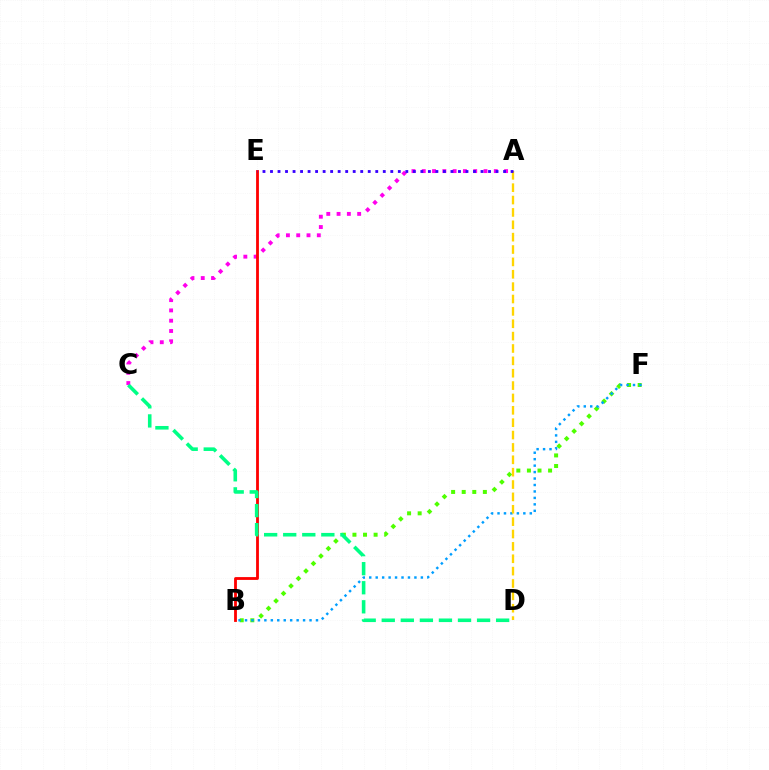{('B', 'F'): [{'color': '#4fff00', 'line_style': 'dotted', 'thickness': 2.87}, {'color': '#009eff', 'line_style': 'dotted', 'thickness': 1.75}], ('A', 'C'): [{'color': '#ff00ed', 'line_style': 'dotted', 'thickness': 2.8}], ('B', 'E'): [{'color': '#ff0000', 'line_style': 'solid', 'thickness': 2.03}], ('C', 'D'): [{'color': '#00ff86', 'line_style': 'dashed', 'thickness': 2.59}], ('A', 'D'): [{'color': '#ffd500', 'line_style': 'dashed', 'thickness': 1.68}], ('A', 'E'): [{'color': '#3700ff', 'line_style': 'dotted', 'thickness': 2.04}]}